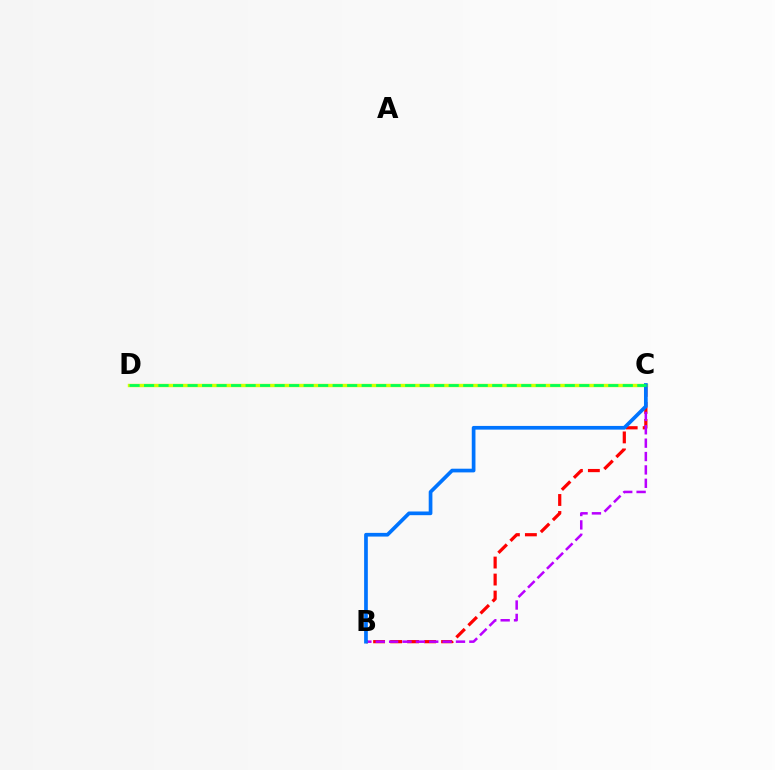{('B', 'C'): [{'color': '#ff0000', 'line_style': 'dashed', 'thickness': 2.31}, {'color': '#b900ff', 'line_style': 'dashed', 'thickness': 1.82}, {'color': '#0074ff', 'line_style': 'solid', 'thickness': 2.66}], ('C', 'D'): [{'color': '#d1ff00', 'line_style': 'solid', 'thickness': 2.44}, {'color': '#00ff5c', 'line_style': 'dashed', 'thickness': 1.97}]}